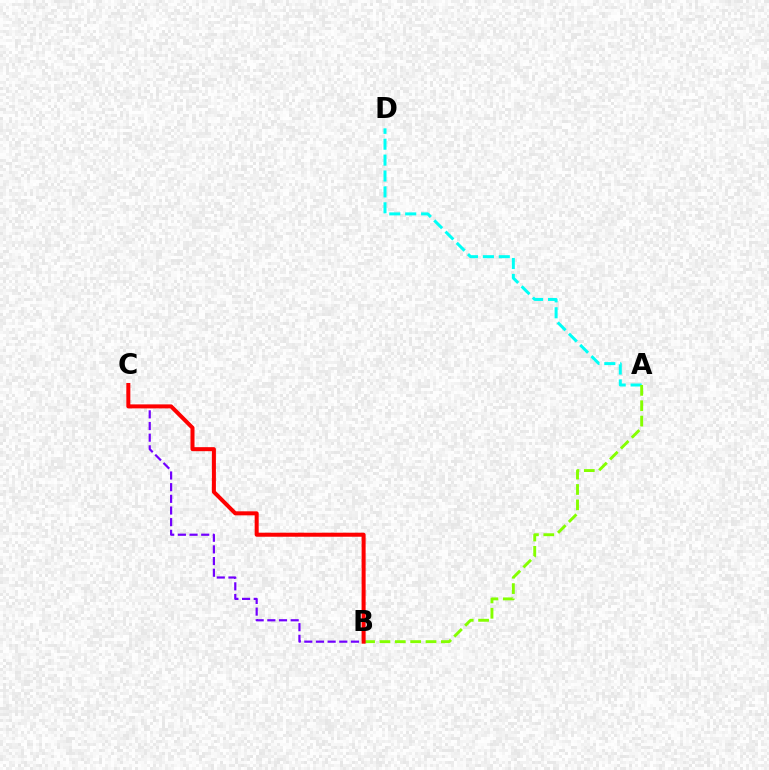{('A', 'D'): [{'color': '#00fff6', 'line_style': 'dashed', 'thickness': 2.16}], ('A', 'B'): [{'color': '#84ff00', 'line_style': 'dashed', 'thickness': 2.09}], ('B', 'C'): [{'color': '#7200ff', 'line_style': 'dashed', 'thickness': 1.58}, {'color': '#ff0000', 'line_style': 'solid', 'thickness': 2.89}]}